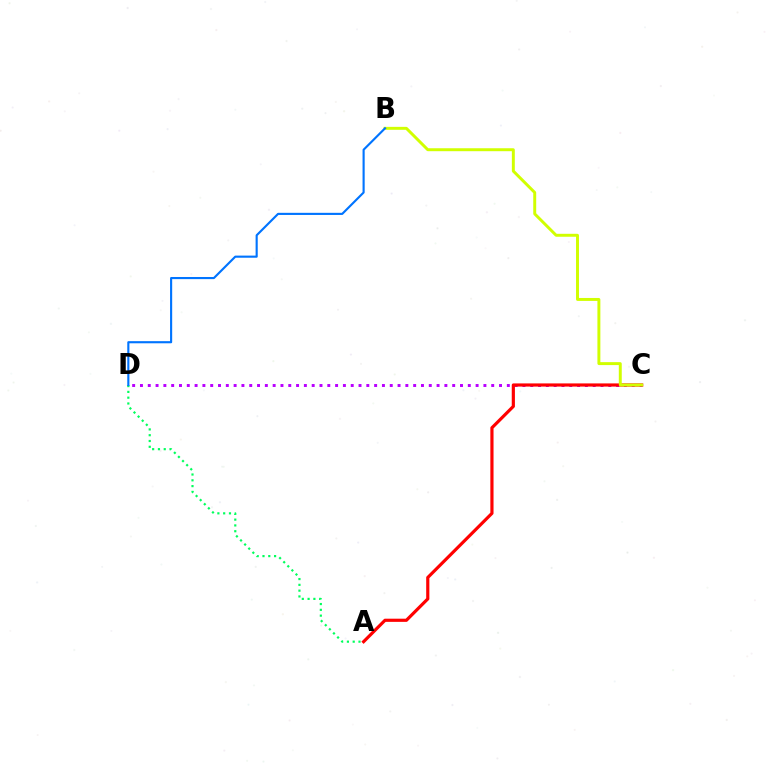{('C', 'D'): [{'color': '#b900ff', 'line_style': 'dotted', 'thickness': 2.12}], ('A', 'C'): [{'color': '#ff0000', 'line_style': 'solid', 'thickness': 2.28}], ('B', 'C'): [{'color': '#d1ff00', 'line_style': 'solid', 'thickness': 2.12}], ('A', 'D'): [{'color': '#00ff5c', 'line_style': 'dotted', 'thickness': 1.57}], ('B', 'D'): [{'color': '#0074ff', 'line_style': 'solid', 'thickness': 1.53}]}